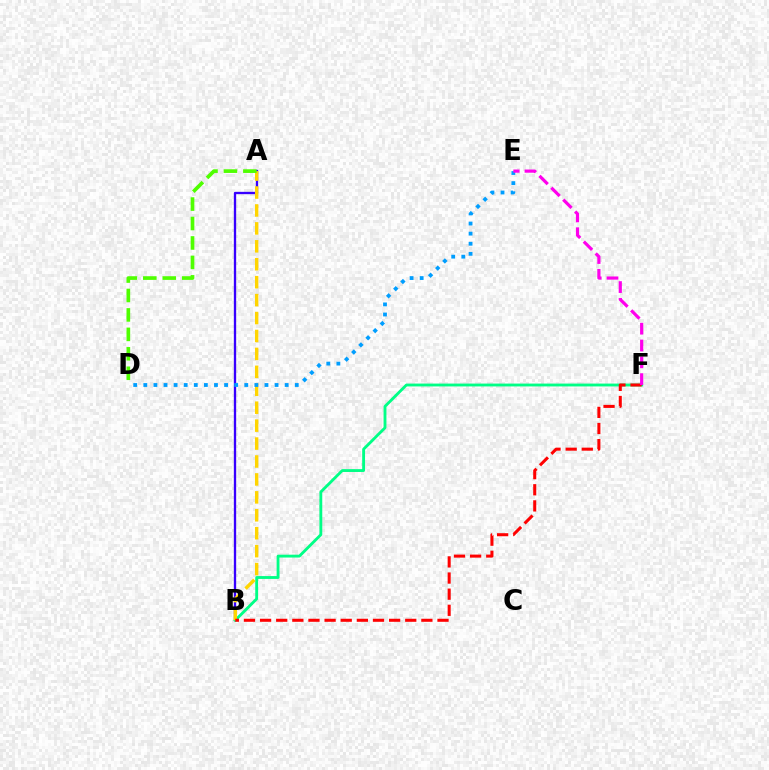{('A', 'B'): [{'color': '#3700ff', 'line_style': 'solid', 'thickness': 1.67}, {'color': '#ffd500', 'line_style': 'dashed', 'thickness': 2.44}], ('B', 'F'): [{'color': '#00ff86', 'line_style': 'solid', 'thickness': 2.05}, {'color': '#ff0000', 'line_style': 'dashed', 'thickness': 2.19}], ('A', 'D'): [{'color': '#4fff00', 'line_style': 'dashed', 'thickness': 2.64}], ('D', 'E'): [{'color': '#009eff', 'line_style': 'dotted', 'thickness': 2.74}], ('E', 'F'): [{'color': '#ff00ed', 'line_style': 'dashed', 'thickness': 2.28}]}